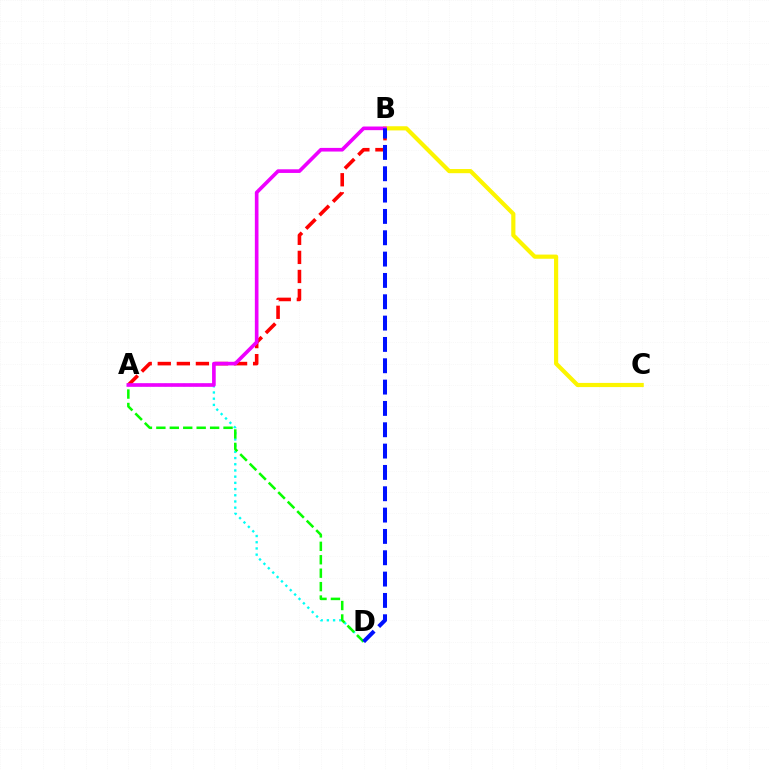{('A', 'D'): [{'color': '#00fff6', 'line_style': 'dotted', 'thickness': 1.69}, {'color': '#08ff00', 'line_style': 'dashed', 'thickness': 1.83}], ('A', 'B'): [{'color': '#ff0000', 'line_style': 'dashed', 'thickness': 2.59}, {'color': '#ee00ff', 'line_style': 'solid', 'thickness': 2.63}], ('B', 'C'): [{'color': '#fcf500', 'line_style': 'solid', 'thickness': 3.0}], ('B', 'D'): [{'color': '#0010ff', 'line_style': 'dashed', 'thickness': 2.9}]}